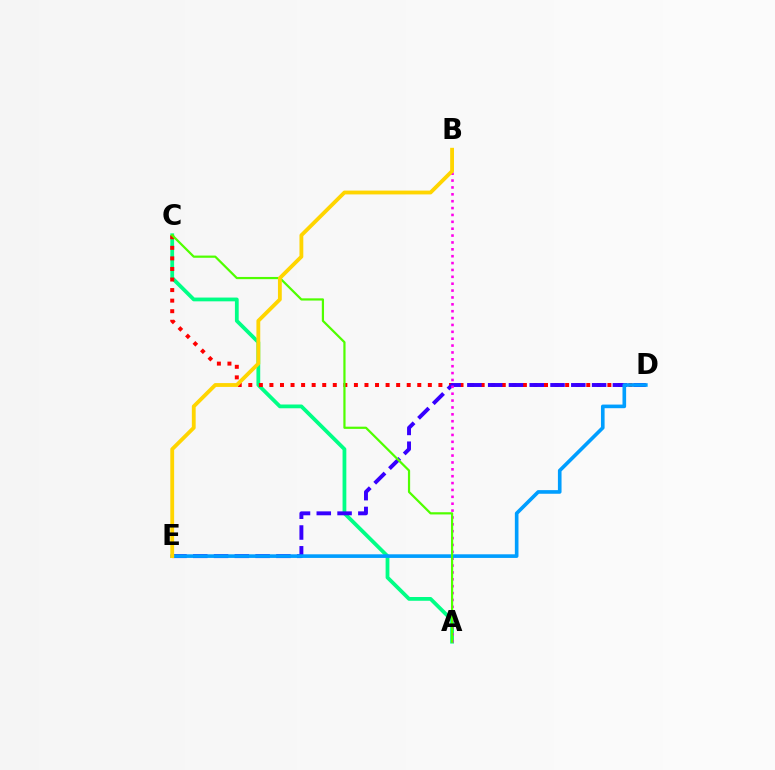{('A', 'C'): [{'color': '#00ff86', 'line_style': 'solid', 'thickness': 2.72}, {'color': '#4fff00', 'line_style': 'solid', 'thickness': 1.59}], ('C', 'D'): [{'color': '#ff0000', 'line_style': 'dotted', 'thickness': 2.87}], ('D', 'E'): [{'color': '#3700ff', 'line_style': 'dashed', 'thickness': 2.82}, {'color': '#009eff', 'line_style': 'solid', 'thickness': 2.61}], ('A', 'B'): [{'color': '#ff00ed', 'line_style': 'dotted', 'thickness': 1.87}], ('B', 'E'): [{'color': '#ffd500', 'line_style': 'solid', 'thickness': 2.76}]}